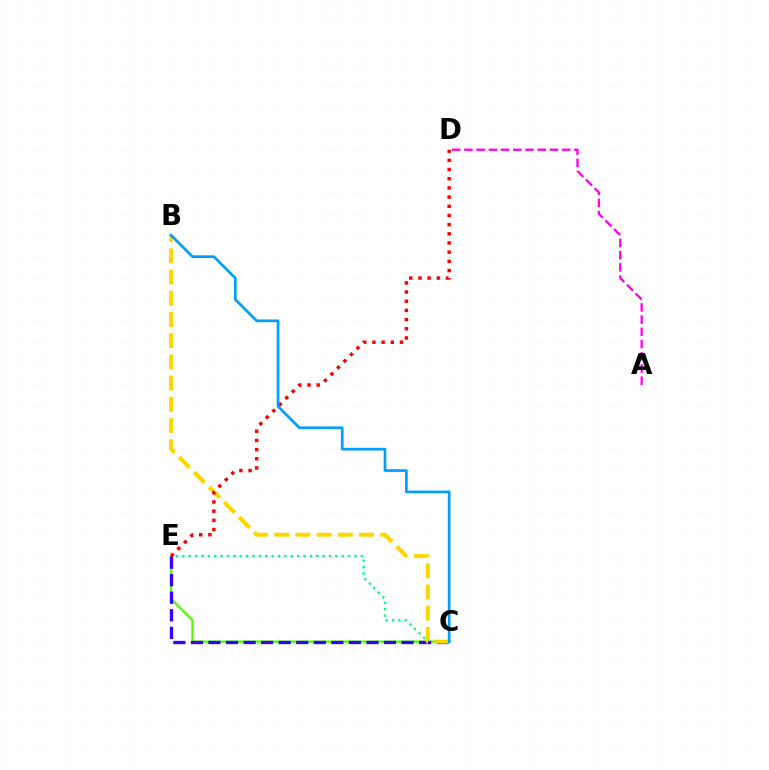{('C', 'E'): [{'color': '#4fff00', 'line_style': 'solid', 'thickness': 1.71}, {'color': '#00ff86', 'line_style': 'dotted', 'thickness': 1.73}, {'color': '#3700ff', 'line_style': 'dashed', 'thickness': 2.38}], ('A', 'D'): [{'color': '#ff00ed', 'line_style': 'dashed', 'thickness': 1.66}], ('B', 'C'): [{'color': '#ffd500', 'line_style': 'dashed', 'thickness': 2.88}, {'color': '#009eff', 'line_style': 'solid', 'thickness': 1.94}], ('D', 'E'): [{'color': '#ff0000', 'line_style': 'dotted', 'thickness': 2.5}]}